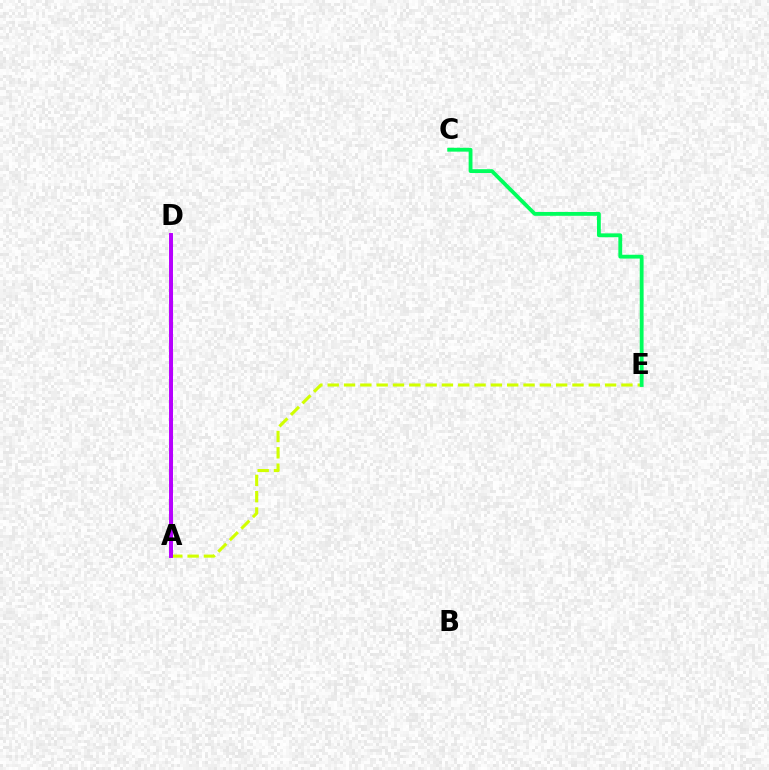{('A', 'D'): [{'color': '#ff0000', 'line_style': 'dotted', 'thickness': 2.1}, {'color': '#0074ff', 'line_style': 'dashed', 'thickness': 2.15}, {'color': '#b900ff', 'line_style': 'solid', 'thickness': 2.84}], ('A', 'E'): [{'color': '#d1ff00', 'line_style': 'dashed', 'thickness': 2.22}], ('C', 'E'): [{'color': '#00ff5c', 'line_style': 'solid', 'thickness': 2.76}]}